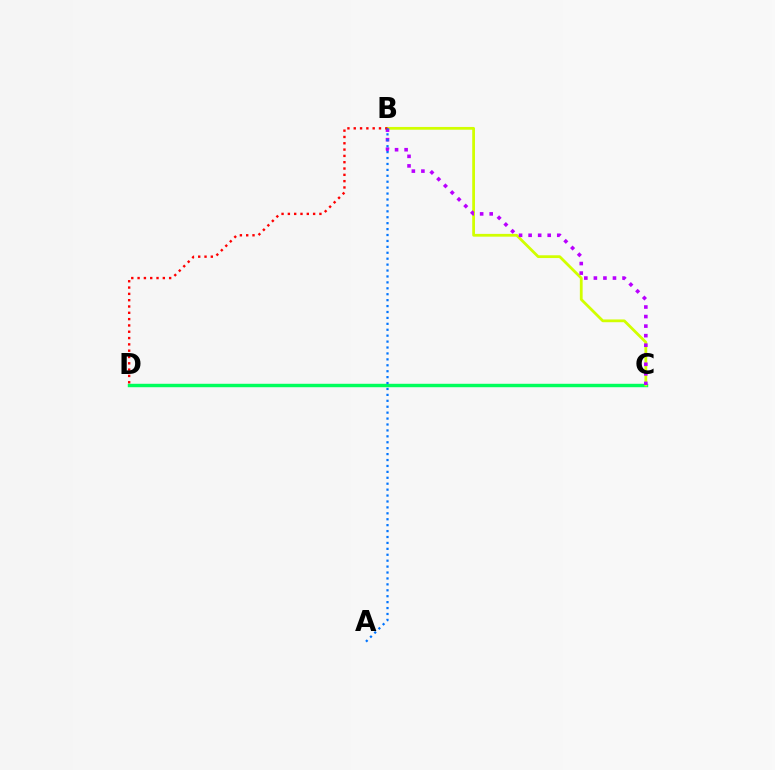{('C', 'D'): [{'color': '#00ff5c', 'line_style': 'solid', 'thickness': 2.47}], ('B', 'C'): [{'color': '#d1ff00', 'line_style': 'solid', 'thickness': 2.0}, {'color': '#b900ff', 'line_style': 'dotted', 'thickness': 2.59}], ('B', 'D'): [{'color': '#ff0000', 'line_style': 'dotted', 'thickness': 1.71}], ('A', 'B'): [{'color': '#0074ff', 'line_style': 'dotted', 'thickness': 1.61}]}